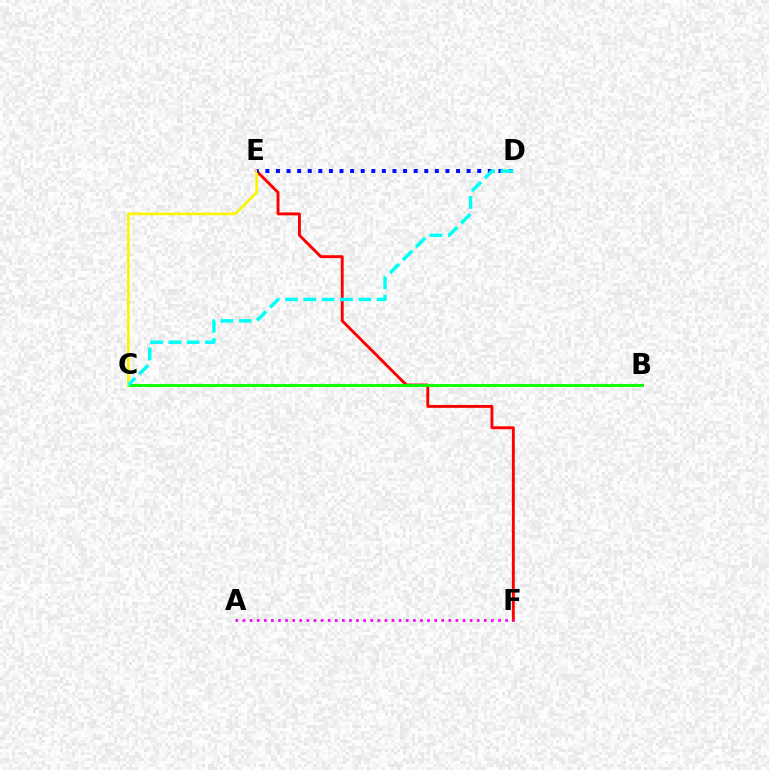{('E', 'F'): [{'color': '#ff0000', 'line_style': 'solid', 'thickness': 2.08}], ('B', 'C'): [{'color': '#08ff00', 'line_style': 'solid', 'thickness': 2.07}], ('A', 'F'): [{'color': '#ee00ff', 'line_style': 'dotted', 'thickness': 1.93}], ('C', 'E'): [{'color': '#fcf500', 'line_style': 'solid', 'thickness': 1.92}], ('D', 'E'): [{'color': '#0010ff', 'line_style': 'dotted', 'thickness': 2.88}], ('C', 'D'): [{'color': '#00fff6', 'line_style': 'dashed', 'thickness': 2.49}]}